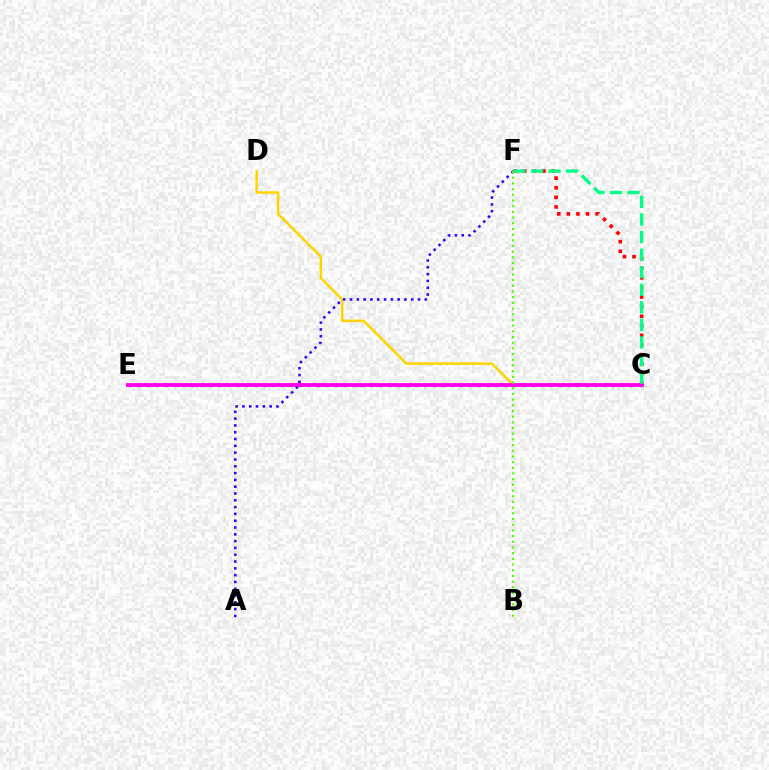{('C', 'F'): [{'color': '#ff0000', 'line_style': 'dotted', 'thickness': 2.61}, {'color': '#00ff86', 'line_style': 'dashed', 'thickness': 2.39}], ('C', 'E'): [{'color': '#009eff', 'line_style': 'dotted', 'thickness': 2.43}, {'color': '#ff00ed', 'line_style': 'solid', 'thickness': 2.75}], ('C', 'D'): [{'color': '#ffd500', 'line_style': 'solid', 'thickness': 1.8}], ('A', 'F'): [{'color': '#3700ff', 'line_style': 'dotted', 'thickness': 1.85}], ('B', 'F'): [{'color': '#4fff00', 'line_style': 'dotted', 'thickness': 1.55}]}